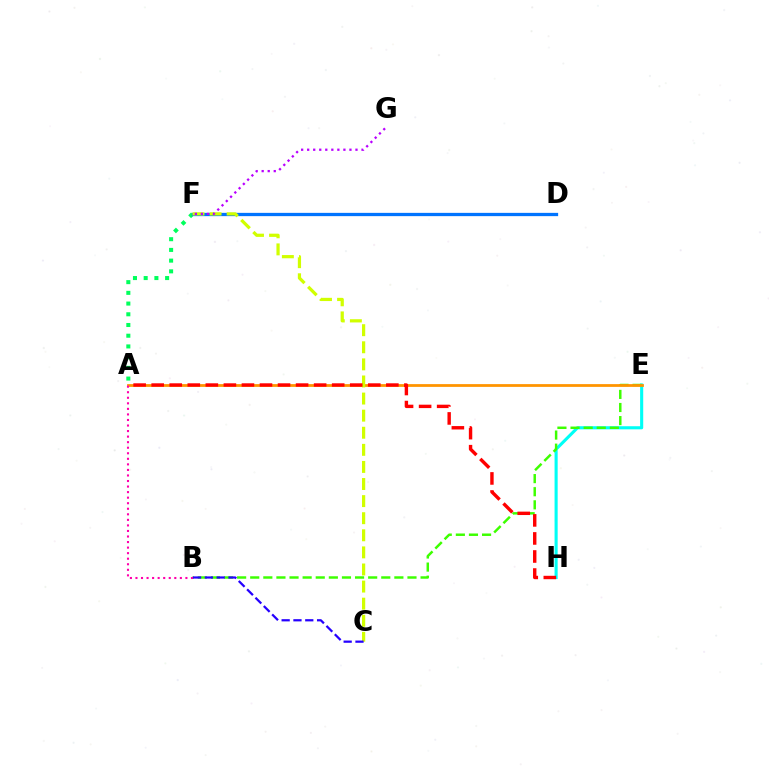{('A', 'F'): [{'color': '#00ff5c', 'line_style': 'dotted', 'thickness': 2.91}], ('E', 'H'): [{'color': '#00fff6', 'line_style': 'solid', 'thickness': 2.23}], ('B', 'E'): [{'color': '#3dff00', 'line_style': 'dashed', 'thickness': 1.78}], ('D', 'F'): [{'color': '#0074ff', 'line_style': 'solid', 'thickness': 2.36}], ('A', 'E'): [{'color': '#ff9400', 'line_style': 'solid', 'thickness': 2.0}], ('A', 'B'): [{'color': '#ff00ac', 'line_style': 'dotted', 'thickness': 1.51}], ('C', 'F'): [{'color': '#d1ff00', 'line_style': 'dashed', 'thickness': 2.32}], ('A', 'H'): [{'color': '#ff0000', 'line_style': 'dashed', 'thickness': 2.45}], ('B', 'C'): [{'color': '#2500ff', 'line_style': 'dashed', 'thickness': 1.6}], ('F', 'G'): [{'color': '#b900ff', 'line_style': 'dotted', 'thickness': 1.64}]}